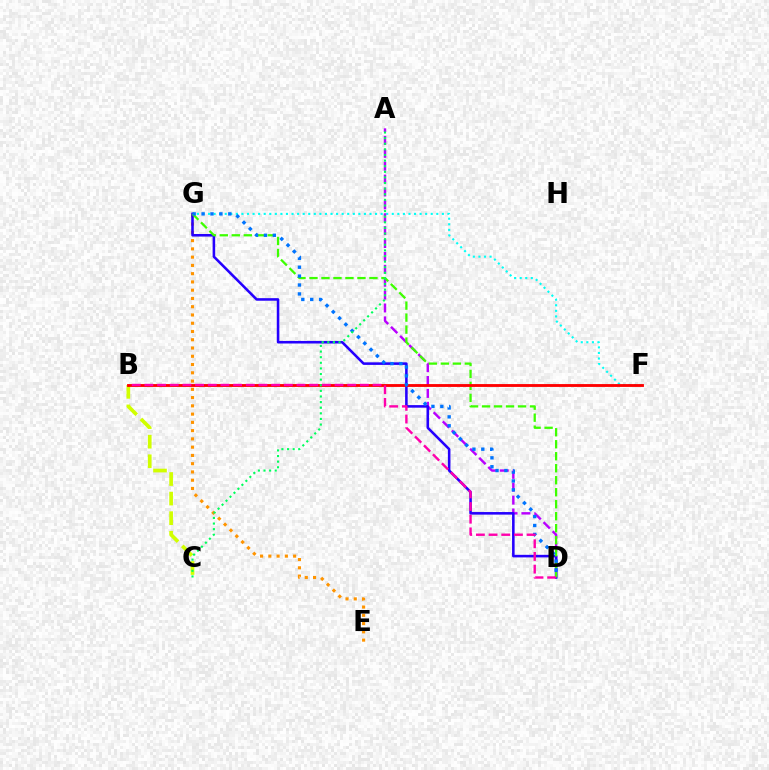{('B', 'C'): [{'color': '#d1ff00', 'line_style': 'dashed', 'thickness': 2.66}], ('F', 'G'): [{'color': '#00fff6', 'line_style': 'dotted', 'thickness': 1.51}], ('A', 'D'): [{'color': '#b900ff', 'line_style': 'dashed', 'thickness': 1.75}], ('E', 'G'): [{'color': '#ff9400', 'line_style': 'dotted', 'thickness': 2.24}], ('D', 'G'): [{'color': '#2500ff', 'line_style': 'solid', 'thickness': 1.85}, {'color': '#3dff00', 'line_style': 'dashed', 'thickness': 1.63}, {'color': '#0074ff', 'line_style': 'dotted', 'thickness': 2.42}], ('B', 'F'): [{'color': '#ff0000', 'line_style': 'solid', 'thickness': 2.05}], ('B', 'D'): [{'color': '#ff00ac', 'line_style': 'dashed', 'thickness': 1.72}], ('A', 'C'): [{'color': '#00ff5c', 'line_style': 'dotted', 'thickness': 1.52}]}